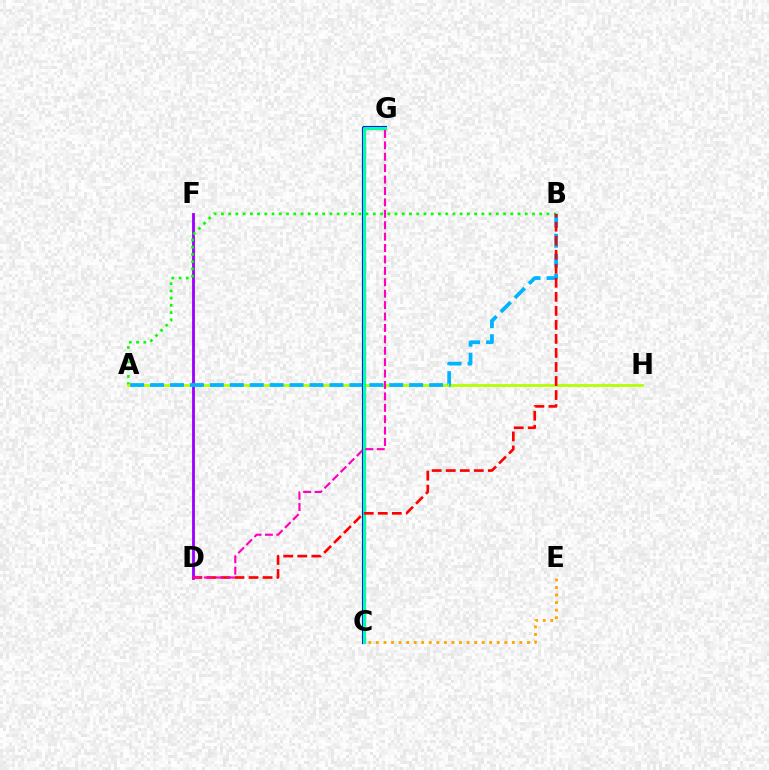{('D', 'F'): [{'color': '#9b00ff', 'line_style': 'solid', 'thickness': 2.03}], ('A', 'B'): [{'color': '#08ff00', 'line_style': 'dotted', 'thickness': 1.97}, {'color': '#00b5ff', 'line_style': 'dashed', 'thickness': 2.71}], ('A', 'H'): [{'color': '#b3ff00', 'line_style': 'solid', 'thickness': 1.99}], ('C', 'G'): [{'color': '#0010ff', 'line_style': 'solid', 'thickness': 2.97}, {'color': '#00ff9d', 'line_style': 'solid', 'thickness': 2.2}], ('B', 'D'): [{'color': '#ff0000', 'line_style': 'dashed', 'thickness': 1.91}], ('D', 'G'): [{'color': '#ff00bd', 'line_style': 'dashed', 'thickness': 1.55}], ('C', 'E'): [{'color': '#ffa500', 'line_style': 'dotted', 'thickness': 2.05}]}